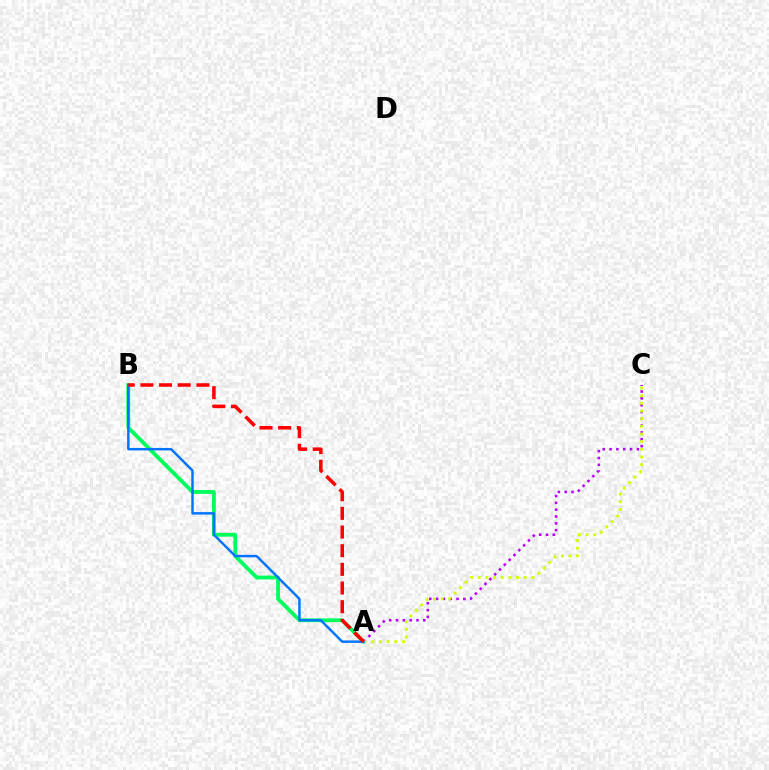{('A', 'C'): [{'color': '#b900ff', 'line_style': 'dotted', 'thickness': 1.85}, {'color': '#d1ff00', 'line_style': 'dotted', 'thickness': 2.08}], ('A', 'B'): [{'color': '#00ff5c', 'line_style': 'solid', 'thickness': 2.75}, {'color': '#0074ff', 'line_style': 'solid', 'thickness': 1.77}, {'color': '#ff0000', 'line_style': 'dashed', 'thickness': 2.54}]}